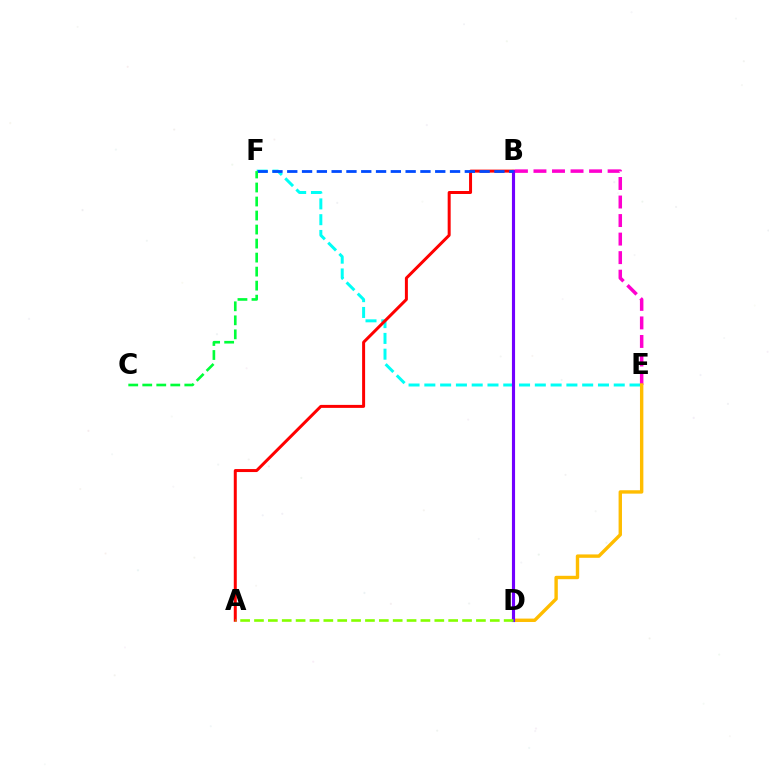{('E', 'F'): [{'color': '#00fff6', 'line_style': 'dashed', 'thickness': 2.14}], ('B', 'E'): [{'color': '#ff00cf', 'line_style': 'dashed', 'thickness': 2.52}], ('D', 'E'): [{'color': '#ffbd00', 'line_style': 'solid', 'thickness': 2.44}], ('A', 'B'): [{'color': '#ff0000', 'line_style': 'solid', 'thickness': 2.15}], ('B', 'D'): [{'color': '#7200ff', 'line_style': 'solid', 'thickness': 2.26}], ('B', 'F'): [{'color': '#004bff', 'line_style': 'dashed', 'thickness': 2.01}], ('C', 'F'): [{'color': '#00ff39', 'line_style': 'dashed', 'thickness': 1.9}], ('A', 'D'): [{'color': '#84ff00', 'line_style': 'dashed', 'thickness': 1.88}]}